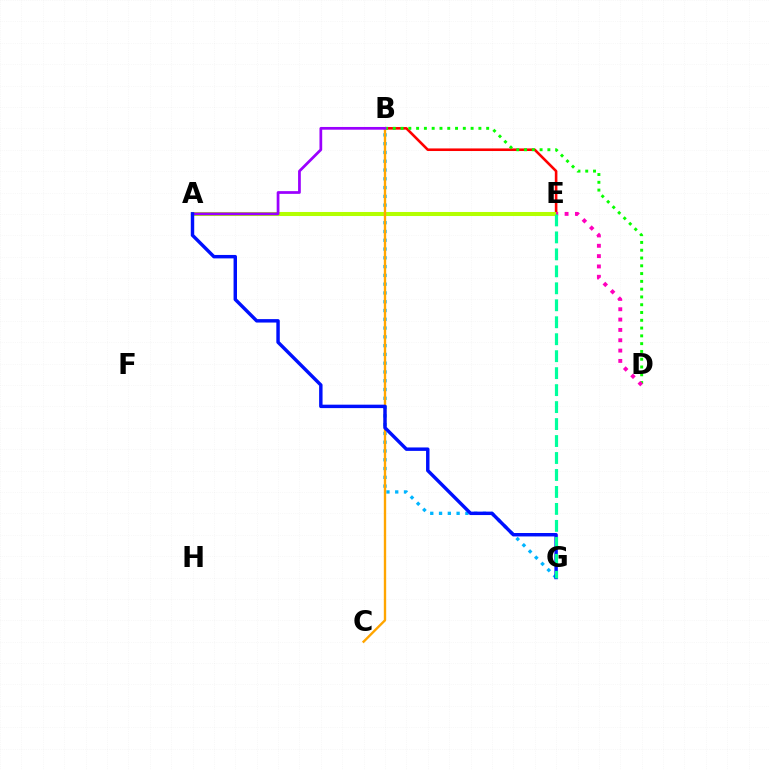{('B', 'G'): [{'color': '#00b5ff', 'line_style': 'dotted', 'thickness': 2.39}], ('B', 'E'): [{'color': '#ff0000', 'line_style': 'solid', 'thickness': 1.87}], ('B', 'D'): [{'color': '#08ff00', 'line_style': 'dotted', 'thickness': 2.12}], ('A', 'E'): [{'color': '#b3ff00', 'line_style': 'solid', 'thickness': 2.92}], ('B', 'C'): [{'color': '#ffa500', 'line_style': 'solid', 'thickness': 1.71}], ('A', 'B'): [{'color': '#9b00ff', 'line_style': 'solid', 'thickness': 1.97}], ('D', 'E'): [{'color': '#ff00bd', 'line_style': 'dotted', 'thickness': 2.81}], ('A', 'G'): [{'color': '#0010ff', 'line_style': 'solid', 'thickness': 2.47}], ('E', 'G'): [{'color': '#00ff9d', 'line_style': 'dashed', 'thickness': 2.31}]}